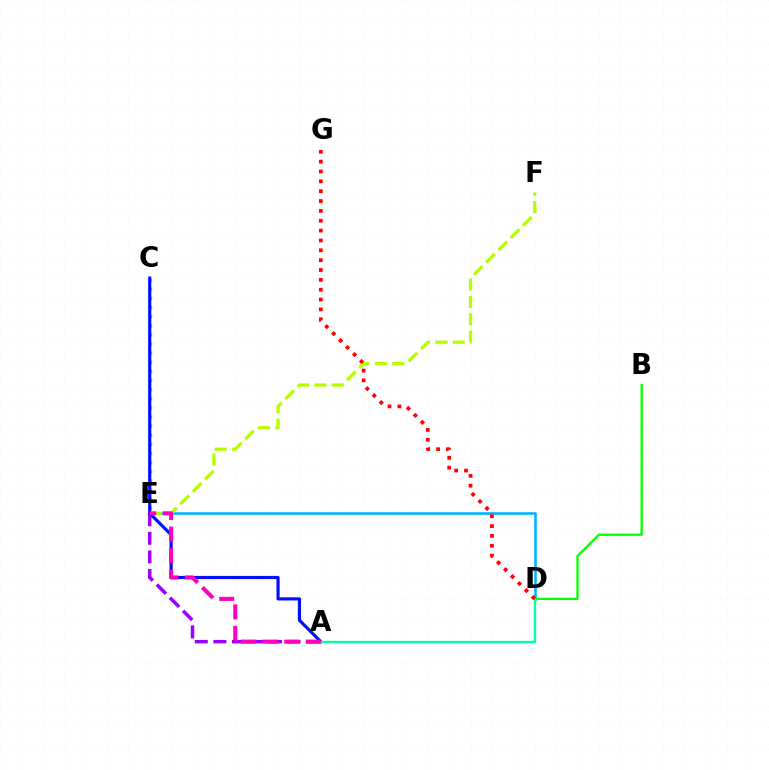{('D', 'E'): [{'color': '#00b5ff', 'line_style': 'solid', 'thickness': 1.88}], ('B', 'D'): [{'color': '#08ff00', 'line_style': 'solid', 'thickness': 1.66}], ('A', 'E'): [{'color': '#9b00ff', 'line_style': 'dashed', 'thickness': 2.52}, {'color': '#ff00bd', 'line_style': 'dashed', 'thickness': 2.93}], ('C', 'E'): [{'color': '#ffa500', 'line_style': 'dotted', 'thickness': 2.48}], ('E', 'F'): [{'color': '#b3ff00', 'line_style': 'dashed', 'thickness': 2.36}], ('A', 'C'): [{'color': '#0010ff', 'line_style': 'solid', 'thickness': 2.29}], ('A', 'D'): [{'color': '#00ff9d', 'line_style': 'solid', 'thickness': 1.68}], ('D', 'G'): [{'color': '#ff0000', 'line_style': 'dotted', 'thickness': 2.68}]}